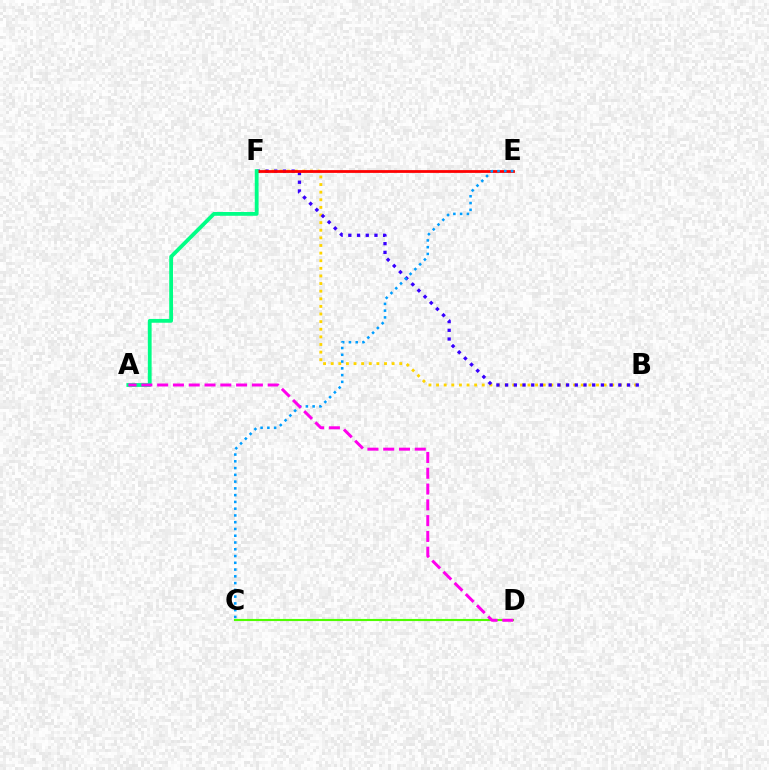{('B', 'F'): [{'color': '#ffd500', 'line_style': 'dotted', 'thickness': 2.07}, {'color': '#3700ff', 'line_style': 'dotted', 'thickness': 2.37}], ('E', 'F'): [{'color': '#ff0000', 'line_style': 'solid', 'thickness': 2.01}], ('A', 'F'): [{'color': '#00ff86', 'line_style': 'solid', 'thickness': 2.74}], ('C', 'E'): [{'color': '#009eff', 'line_style': 'dotted', 'thickness': 1.84}], ('C', 'D'): [{'color': '#4fff00', 'line_style': 'solid', 'thickness': 1.53}], ('A', 'D'): [{'color': '#ff00ed', 'line_style': 'dashed', 'thickness': 2.15}]}